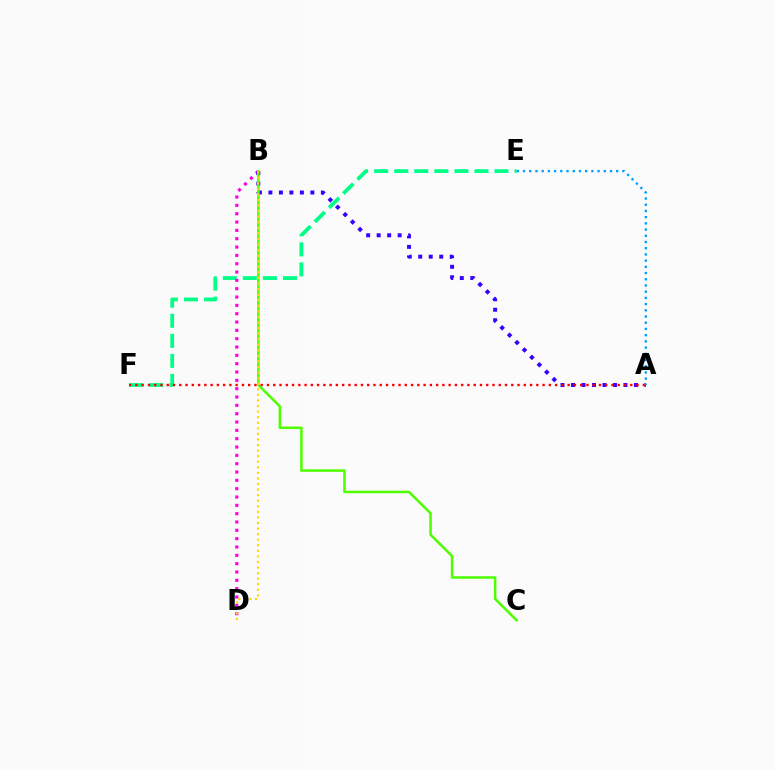{('E', 'F'): [{'color': '#00ff86', 'line_style': 'dashed', 'thickness': 2.72}], ('B', 'D'): [{'color': '#ff00ed', 'line_style': 'dotted', 'thickness': 2.26}, {'color': '#ffd500', 'line_style': 'dotted', 'thickness': 1.51}], ('A', 'B'): [{'color': '#3700ff', 'line_style': 'dotted', 'thickness': 2.85}], ('B', 'C'): [{'color': '#4fff00', 'line_style': 'solid', 'thickness': 1.82}], ('A', 'F'): [{'color': '#ff0000', 'line_style': 'dotted', 'thickness': 1.7}], ('A', 'E'): [{'color': '#009eff', 'line_style': 'dotted', 'thickness': 1.69}]}